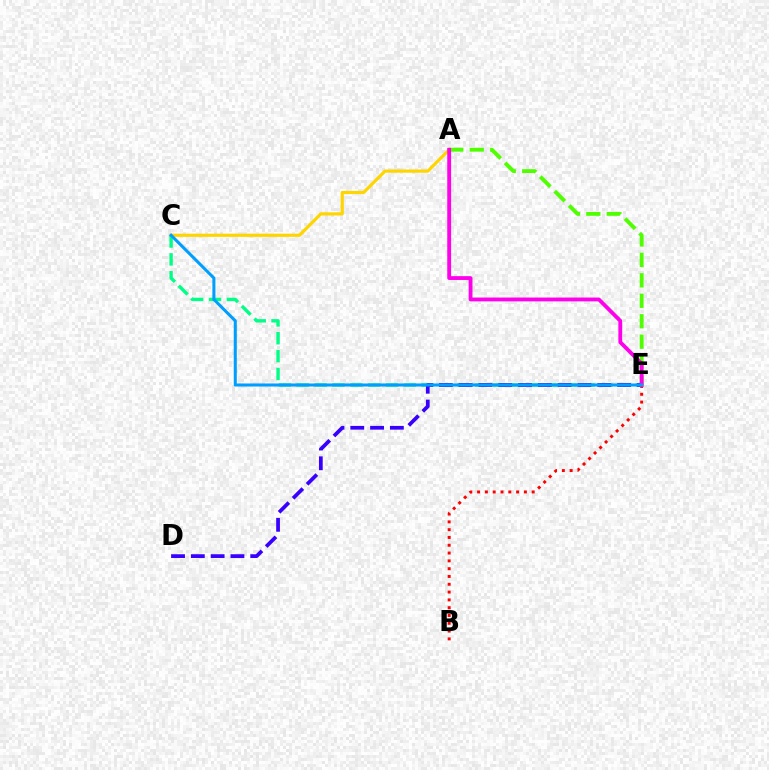{('A', 'E'): [{'color': '#4fff00', 'line_style': 'dashed', 'thickness': 2.78}, {'color': '#ff00ed', 'line_style': 'solid', 'thickness': 2.76}], ('B', 'E'): [{'color': '#ff0000', 'line_style': 'dotted', 'thickness': 2.12}], ('A', 'C'): [{'color': '#ffd500', 'line_style': 'solid', 'thickness': 2.29}], ('C', 'E'): [{'color': '#00ff86', 'line_style': 'dashed', 'thickness': 2.43}, {'color': '#009eff', 'line_style': 'solid', 'thickness': 2.19}], ('D', 'E'): [{'color': '#3700ff', 'line_style': 'dashed', 'thickness': 2.69}]}